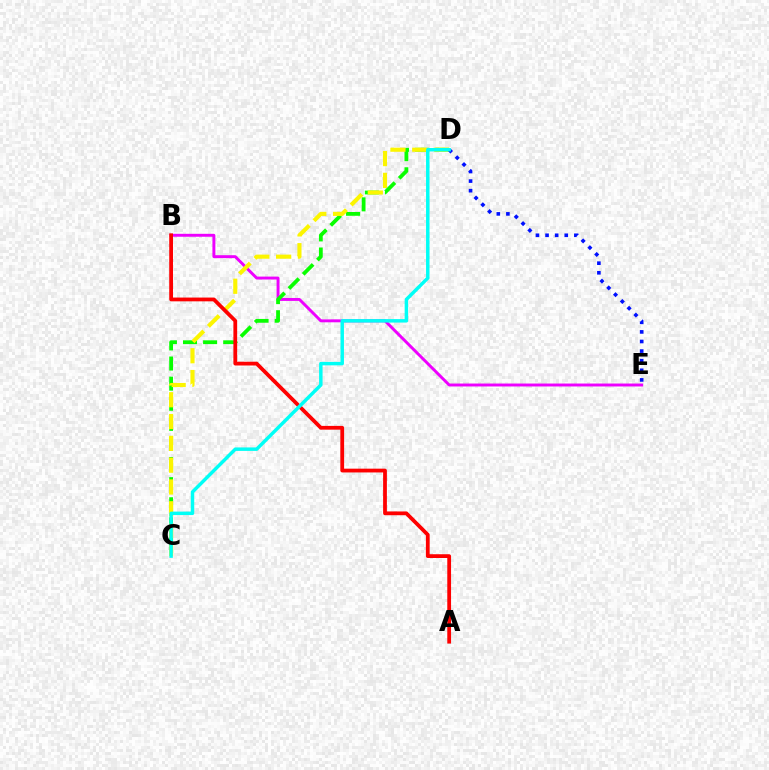{('B', 'E'): [{'color': '#ee00ff', 'line_style': 'solid', 'thickness': 2.11}], ('C', 'D'): [{'color': '#08ff00', 'line_style': 'dashed', 'thickness': 2.73}, {'color': '#fcf500', 'line_style': 'dashed', 'thickness': 2.96}, {'color': '#00fff6', 'line_style': 'solid', 'thickness': 2.49}], ('D', 'E'): [{'color': '#0010ff', 'line_style': 'dotted', 'thickness': 2.61}], ('A', 'B'): [{'color': '#ff0000', 'line_style': 'solid', 'thickness': 2.72}]}